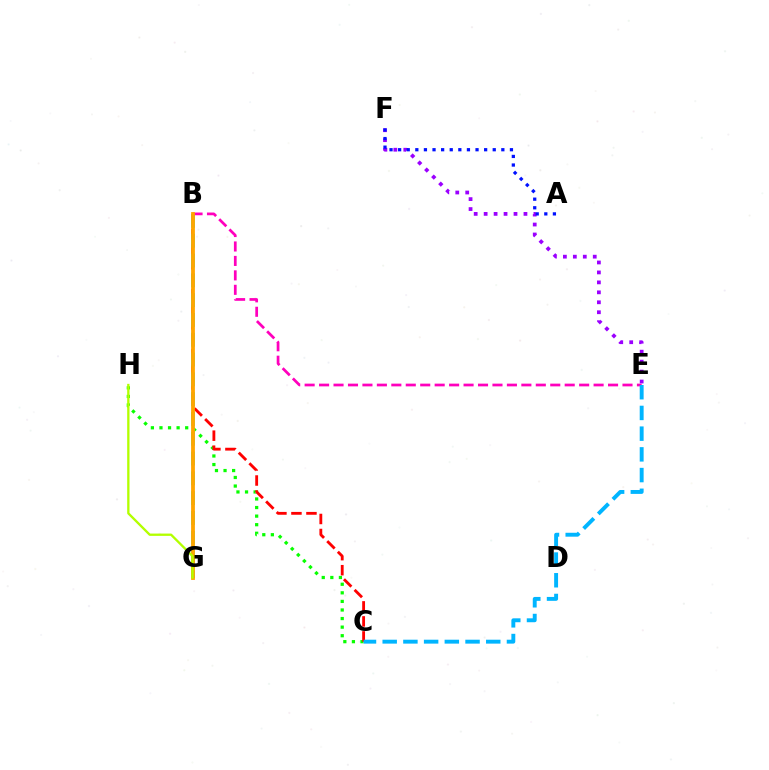{('C', 'H'): [{'color': '#08ff00', 'line_style': 'dotted', 'thickness': 2.33}], ('E', 'F'): [{'color': '#9b00ff', 'line_style': 'dotted', 'thickness': 2.7}], ('B', 'C'): [{'color': '#ff0000', 'line_style': 'dashed', 'thickness': 2.04}], ('B', 'G'): [{'color': '#00ff9d', 'line_style': 'dashed', 'thickness': 2.69}, {'color': '#ffa500', 'line_style': 'solid', 'thickness': 2.74}], ('A', 'F'): [{'color': '#0010ff', 'line_style': 'dotted', 'thickness': 2.34}], ('B', 'E'): [{'color': '#ff00bd', 'line_style': 'dashed', 'thickness': 1.96}], ('G', 'H'): [{'color': '#b3ff00', 'line_style': 'solid', 'thickness': 1.67}], ('C', 'E'): [{'color': '#00b5ff', 'line_style': 'dashed', 'thickness': 2.81}]}